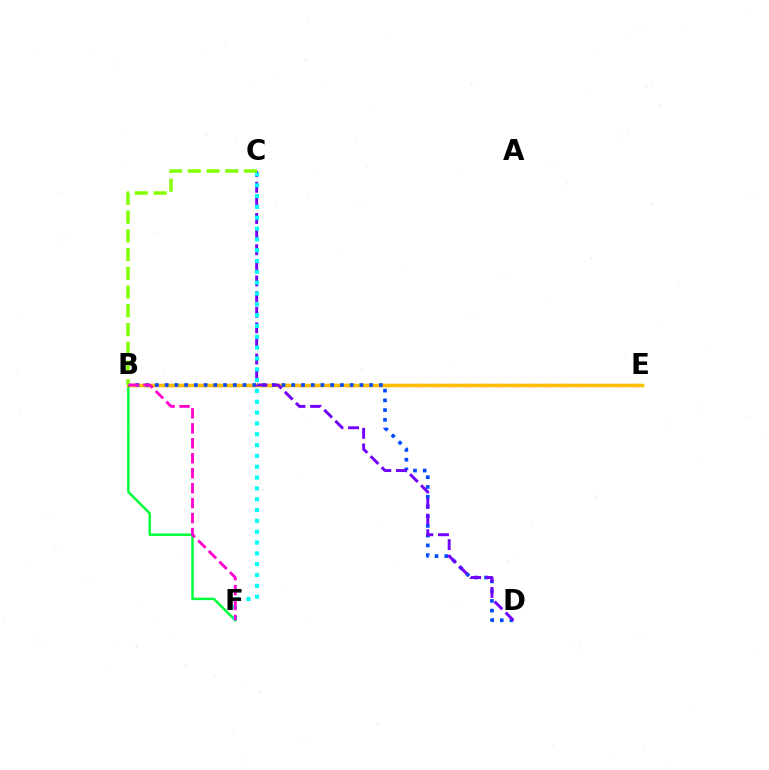{('B', 'F'): [{'color': '#00ff39', 'line_style': 'solid', 'thickness': 1.78}, {'color': '#ff00cf', 'line_style': 'dashed', 'thickness': 2.03}], ('B', 'E'): [{'color': '#ff0000', 'line_style': 'dashed', 'thickness': 2.26}, {'color': '#ffbd00', 'line_style': 'solid', 'thickness': 2.52}], ('B', 'D'): [{'color': '#004bff', 'line_style': 'dotted', 'thickness': 2.65}], ('C', 'D'): [{'color': '#7200ff', 'line_style': 'dashed', 'thickness': 2.12}], ('C', 'F'): [{'color': '#00fff6', 'line_style': 'dotted', 'thickness': 2.94}], ('B', 'C'): [{'color': '#84ff00', 'line_style': 'dashed', 'thickness': 2.54}]}